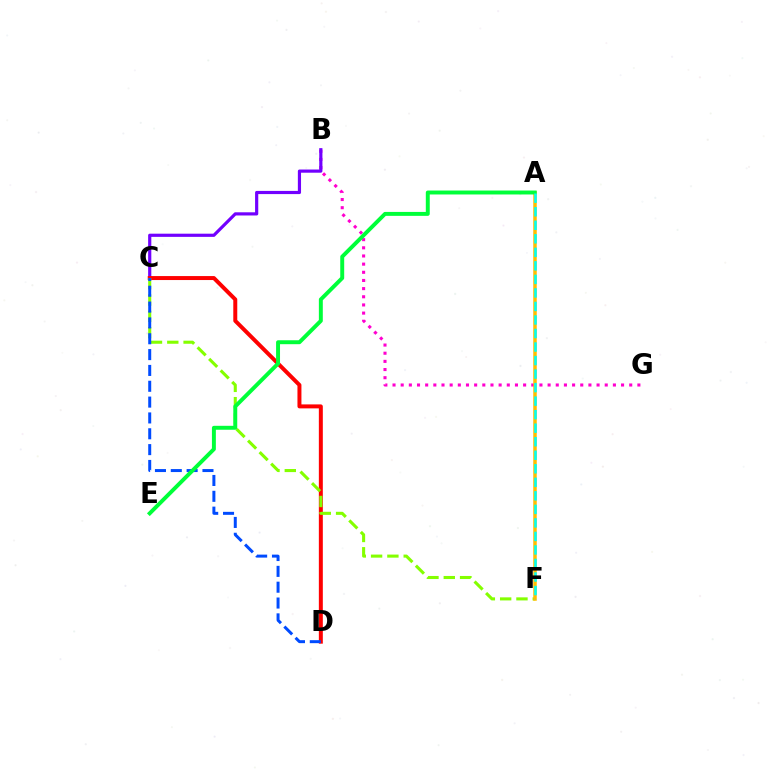{('B', 'G'): [{'color': '#ff00cf', 'line_style': 'dotted', 'thickness': 2.22}], ('B', 'C'): [{'color': '#7200ff', 'line_style': 'solid', 'thickness': 2.29}], ('C', 'D'): [{'color': '#ff0000', 'line_style': 'solid', 'thickness': 2.86}, {'color': '#004bff', 'line_style': 'dashed', 'thickness': 2.15}], ('C', 'F'): [{'color': '#84ff00', 'line_style': 'dashed', 'thickness': 2.22}], ('A', 'F'): [{'color': '#ffbd00', 'line_style': 'solid', 'thickness': 2.52}, {'color': '#00fff6', 'line_style': 'dashed', 'thickness': 1.84}], ('A', 'E'): [{'color': '#00ff39', 'line_style': 'solid', 'thickness': 2.83}]}